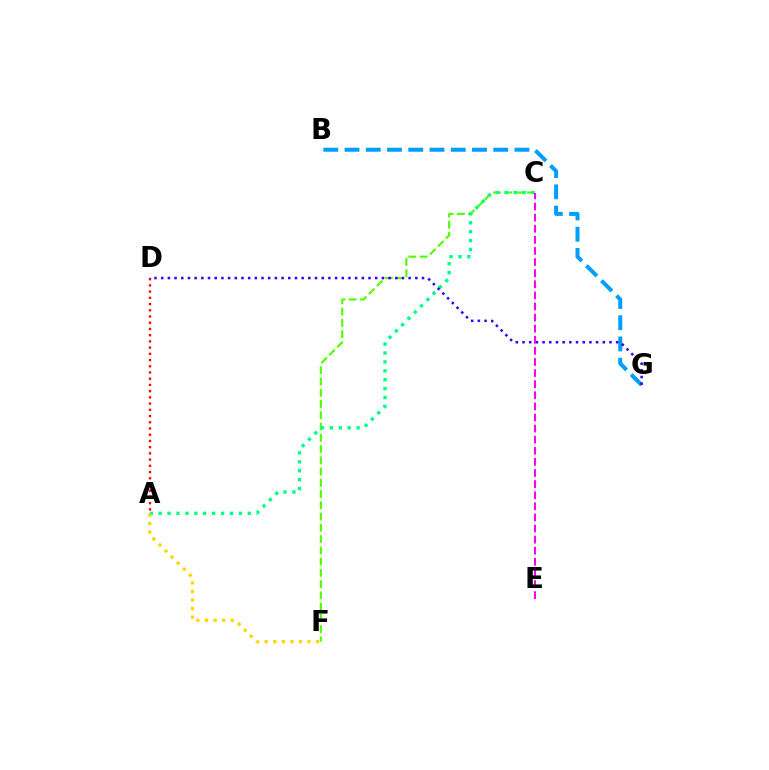{('A', 'D'): [{'color': '#ff0000', 'line_style': 'dotted', 'thickness': 1.69}], ('B', 'G'): [{'color': '#009eff', 'line_style': 'dashed', 'thickness': 2.89}], ('C', 'F'): [{'color': '#4fff00', 'line_style': 'dashed', 'thickness': 1.53}], ('A', 'C'): [{'color': '#00ff86', 'line_style': 'dotted', 'thickness': 2.42}], ('A', 'F'): [{'color': '#ffd500', 'line_style': 'dotted', 'thickness': 2.33}], ('D', 'G'): [{'color': '#3700ff', 'line_style': 'dotted', 'thickness': 1.82}], ('C', 'E'): [{'color': '#ff00ed', 'line_style': 'dashed', 'thickness': 1.51}]}